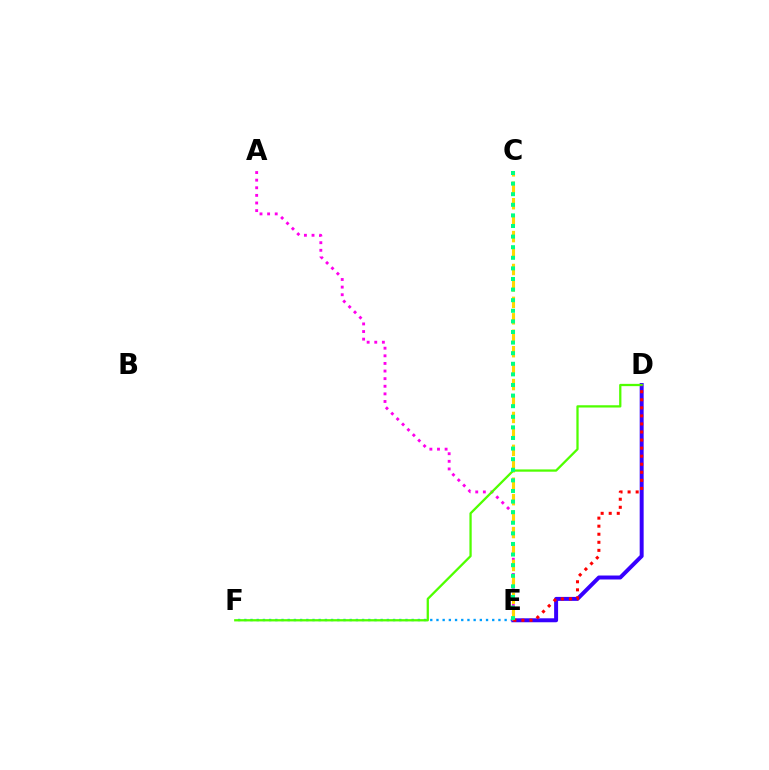{('E', 'F'): [{'color': '#009eff', 'line_style': 'dotted', 'thickness': 1.68}], ('D', 'E'): [{'color': '#3700ff', 'line_style': 'solid', 'thickness': 2.86}, {'color': '#ff0000', 'line_style': 'dotted', 'thickness': 2.19}], ('A', 'E'): [{'color': '#ff00ed', 'line_style': 'dotted', 'thickness': 2.07}], ('C', 'E'): [{'color': '#ffd500', 'line_style': 'dashed', 'thickness': 2.23}, {'color': '#00ff86', 'line_style': 'dotted', 'thickness': 2.88}], ('D', 'F'): [{'color': '#4fff00', 'line_style': 'solid', 'thickness': 1.64}]}